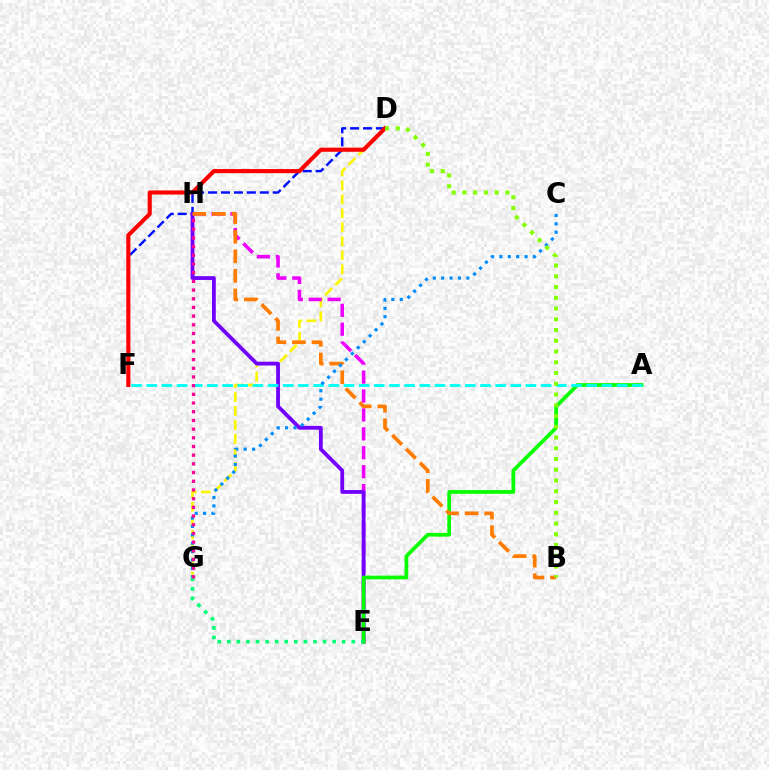{('D', 'F'): [{'color': '#0010ff', 'line_style': 'dashed', 'thickness': 1.76}, {'color': '#ff0000', 'line_style': 'solid', 'thickness': 2.96}], ('D', 'G'): [{'color': '#fcf500', 'line_style': 'dashed', 'thickness': 1.9}], ('E', 'H'): [{'color': '#ee00ff', 'line_style': 'dashed', 'thickness': 2.57}, {'color': '#7200ff', 'line_style': 'solid', 'thickness': 2.73}], ('A', 'E'): [{'color': '#08ff00', 'line_style': 'solid', 'thickness': 2.69}], ('E', 'G'): [{'color': '#00ff74', 'line_style': 'dotted', 'thickness': 2.6}], ('B', 'H'): [{'color': '#ff7c00', 'line_style': 'dashed', 'thickness': 2.66}], ('A', 'F'): [{'color': '#00fff6', 'line_style': 'dashed', 'thickness': 2.06}], ('C', 'G'): [{'color': '#008cff', 'line_style': 'dotted', 'thickness': 2.28}], ('B', 'D'): [{'color': '#84ff00', 'line_style': 'dotted', 'thickness': 2.92}], ('G', 'H'): [{'color': '#ff0094', 'line_style': 'dotted', 'thickness': 2.36}]}